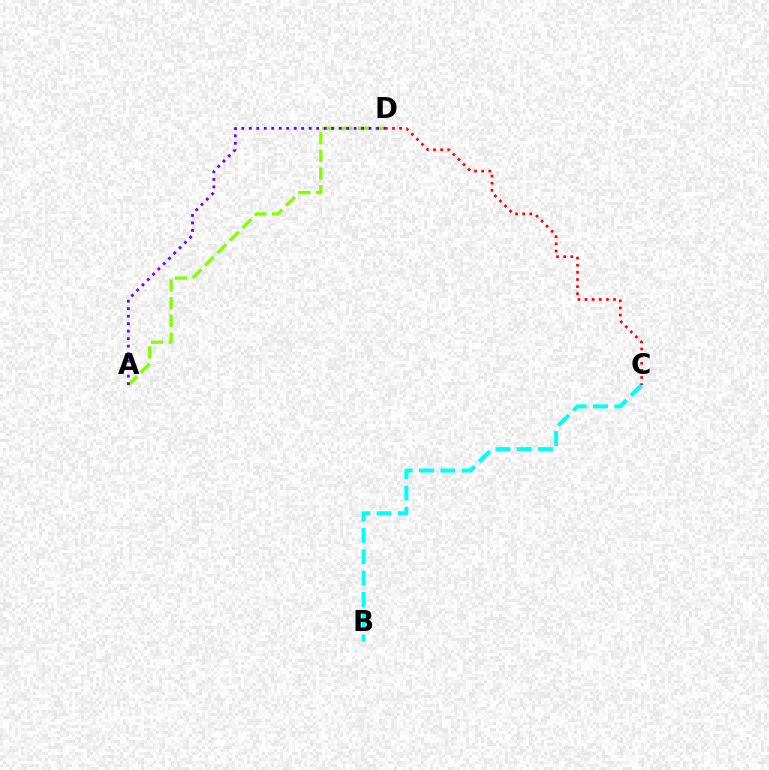{('A', 'D'): [{'color': '#84ff00', 'line_style': 'dashed', 'thickness': 2.4}, {'color': '#7200ff', 'line_style': 'dotted', 'thickness': 2.03}], ('B', 'C'): [{'color': '#00fff6', 'line_style': 'dashed', 'thickness': 2.89}], ('C', 'D'): [{'color': '#ff0000', 'line_style': 'dotted', 'thickness': 1.94}]}